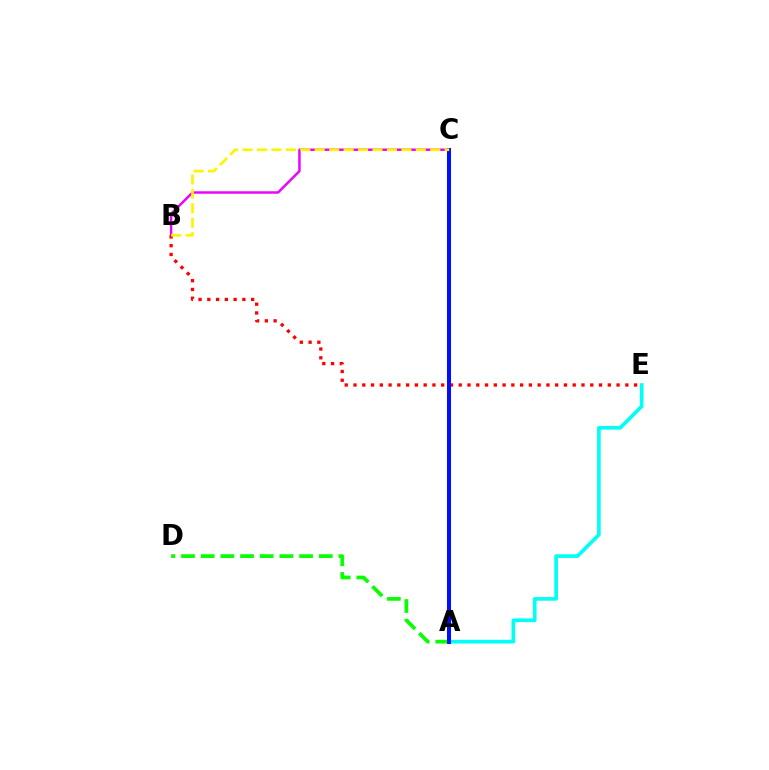{('A', 'E'): [{'color': '#00fff6', 'line_style': 'solid', 'thickness': 2.63}], ('A', 'D'): [{'color': '#08ff00', 'line_style': 'dashed', 'thickness': 2.67}], ('B', 'C'): [{'color': '#ee00ff', 'line_style': 'solid', 'thickness': 1.77}, {'color': '#fcf500', 'line_style': 'dashed', 'thickness': 1.96}], ('B', 'E'): [{'color': '#ff0000', 'line_style': 'dotted', 'thickness': 2.38}], ('A', 'C'): [{'color': '#0010ff', 'line_style': 'solid', 'thickness': 2.91}]}